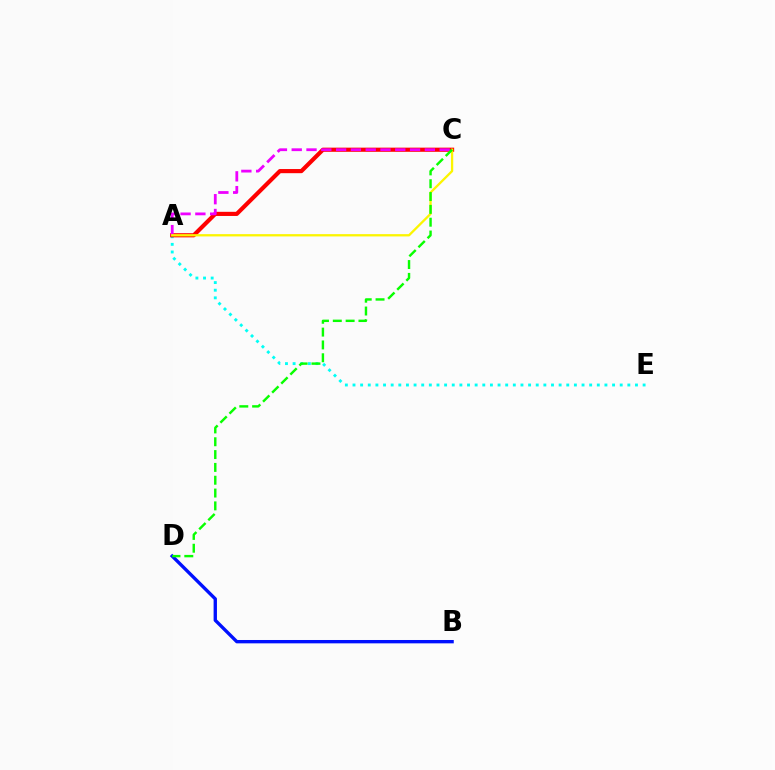{('B', 'D'): [{'color': '#0010ff', 'line_style': 'solid', 'thickness': 2.41}], ('A', 'E'): [{'color': '#00fff6', 'line_style': 'dotted', 'thickness': 2.07}], ('A', 'C'): [{'color': '#ff0000', 'line_style': 'solid', 'thickness': 2.99}, {'color': '#ee00ff', 'line_style': 'dashed', 'thickness': 2.01}, {'color': '#fcf500', 'line_style': 'solid', 'thickness': 1.66}], ('C', 'D'): [{'color': '#08ff00', 'line_style': 'dashed', 'thickness': 1.74}]}